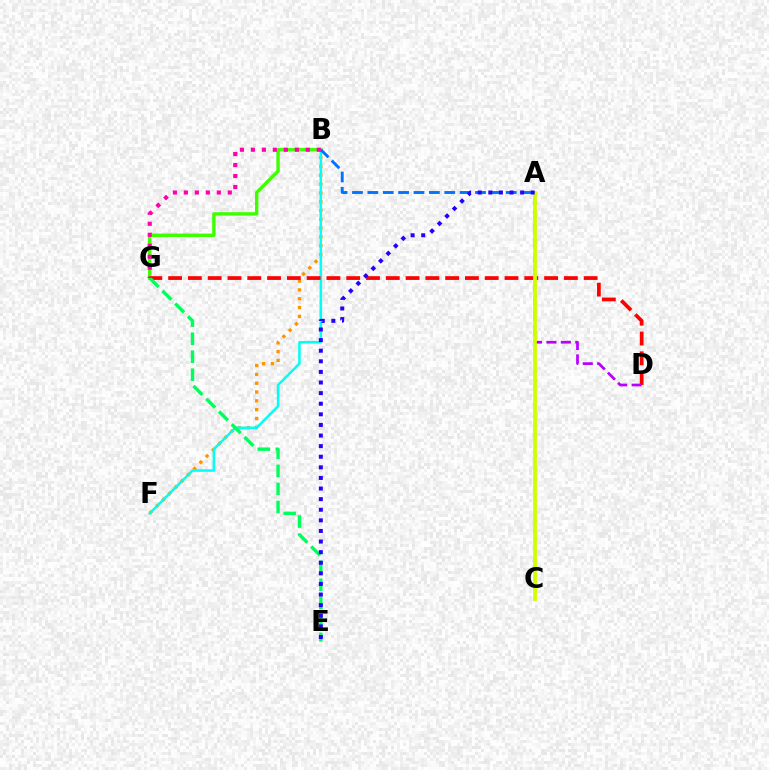{('B', 'F'): [{'color': '#ff9400', 'line_style': 'dotted', 'thickness': 2.4}, {'color': '#00fff6', 'line_style': 'solid', 'thickness': 1.82}], ('B', 'G'): [{'color': '#3dff00', 'line_style': 'solid', 'thickness': 2.44}, {'color': '#ff00ac', 'line_style': 'dotted', 'thickness': 2.98}], ('D', 'G'): [{'color': '#ff0000', 'line_style': 'dashed', 'thickness': 2.69}], ('A', 'D'): [{'color': '#b900ff', 'line_style': 'dashed', 'thickness': 1.96}], ('E', 'G'): [{'color': '#00ff5c', 'line_style': 'dashed', 'thickness': 2.45}], ('A', 'C'): [{'color': '#d1ff00', 'line_style': 'solid', 'thickness': 2.73}], ('A', 'B'): [{'color': '#0074ff', 'line_style': 'dashed', 'thickness': 2.09}], ('A', 'E'): [{'color': '#2500ff', 'line_style': 'dotted', 'thickness': 2.88}]}